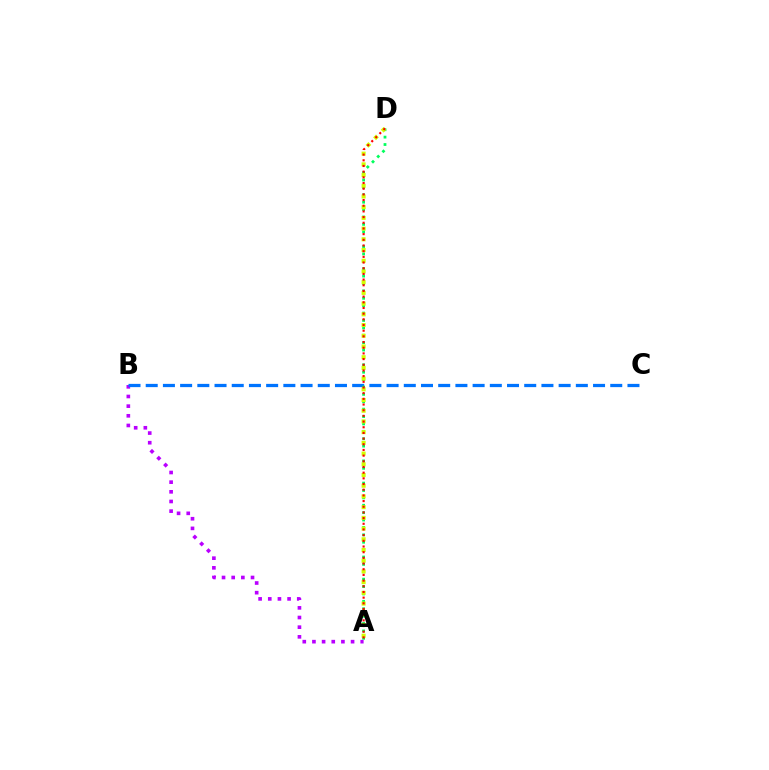{('A', 'B'): [{'color': '#b900ff', 'line_style': 'dotted', 'thickness': 2.62}], ('B', 'C'): [{'color': '#0074ff', 'line_style': 'dashed', 'thickness': 2.34}], ('A', 'D'): [{'color': '#00ff5c', 'line_style': 'dotted', 'thickness': 2.01}, {'color': '#d1ff00', 'line_style': 'dotted', 'thickness': 2.91}, {'color': '#ff0000', 'line_style': 'dotted', 'thickness': 1.54}]}